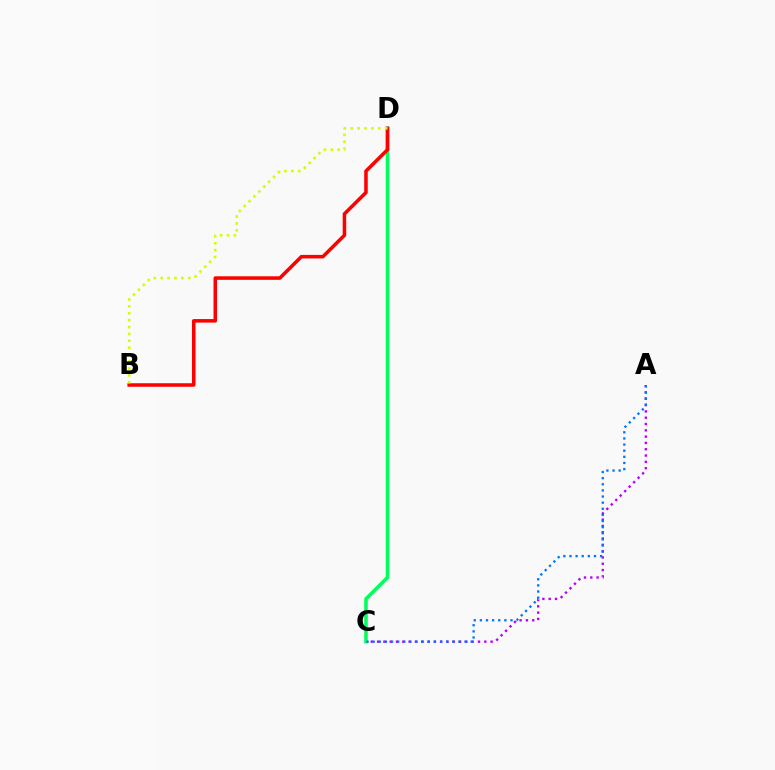{('A', 'C'): [{'color': '#b900ff', 'line_style': 'dotted', 'thickness': 1.71}, {'color': '#0074ff', 'line_style': 'dotted', 'thickness': 1.66}], ('C', 'D'): [{'color': '#00ff5c', 'line_style': 'solid', 'thickness': 2.56}], ('B', 'D'): [{'color': '#ff0000', 'line_style': 'solid', 'thickness': 2.55}, {'color': '#d1ff00', 'line_style': 'dotted', 'thickness': 1.87}]}